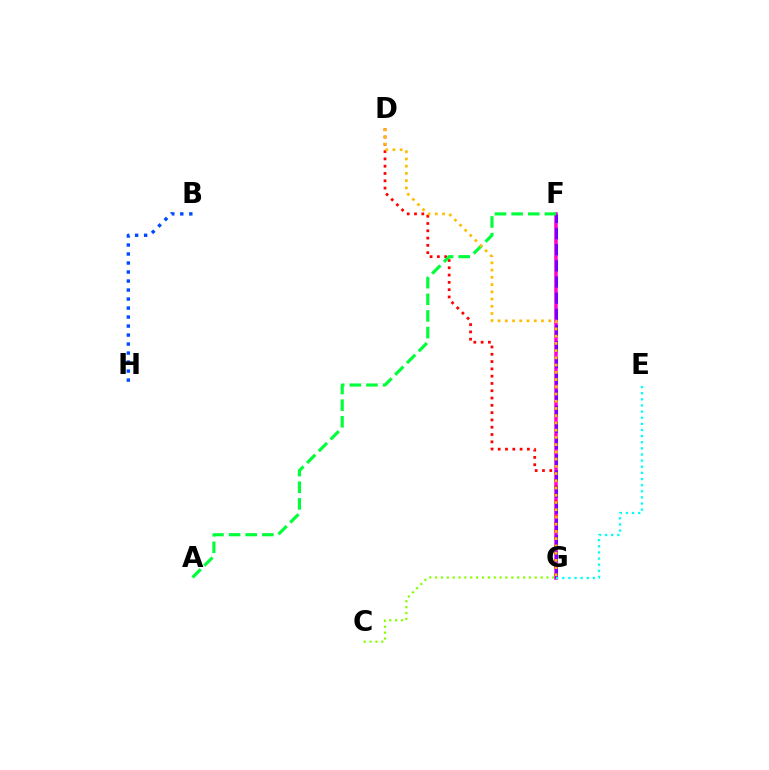{('C', 'G'): [{'color': '#84ff00', 'line_style': 'dotted', 'thickness': 1.59}], ('F', 'G'): [{'color': '#ff00cf', 'line_style': 'solid', 'thickness': 2.53}, {'color': '#7200ff', 'line_style': 'dashed', 'thickness': 2.2}], ('D', 'G'): [{'color': '#ff0000', 'line_style': 'dotted', 'thickness': 1.98}, {'color': '#ffbd00', 'line_style': 'dotted', 'thickness': 1.97}], ('B', 'H'): [{'color': '#004bff', 'line_style': 'dotted', 'thickness': 2.45}], ('A', 'F'): [{'color': '#00ff39', 'line_style': 'dashed', 'thickness': 2.26}], ('E', 'G'): [{'color': '#00fff6', 'line_style': 'dotted', 'thickness': 1.66}]}